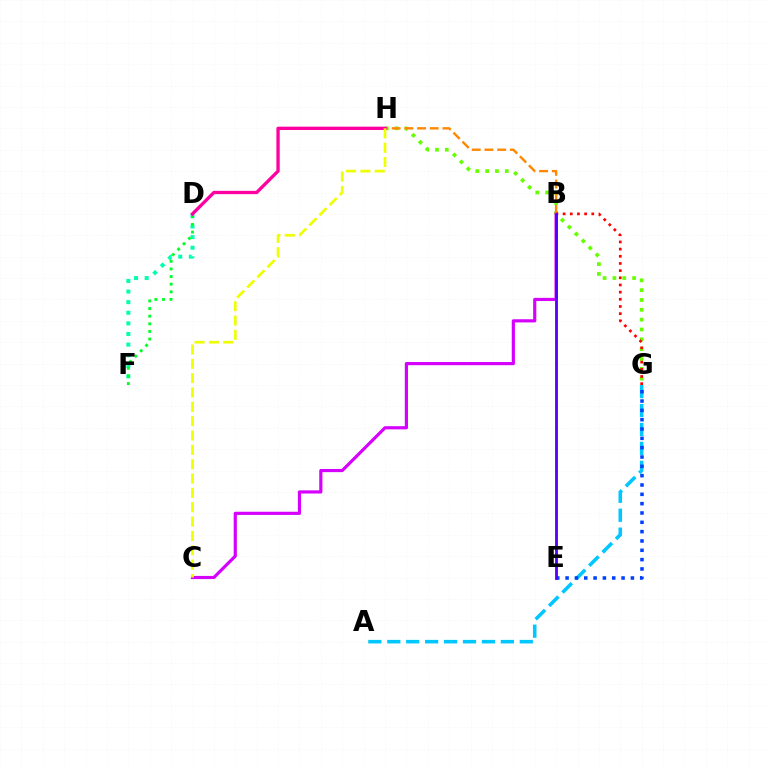{('G', 'H'): [{'color': '#66ff00', 'line_style': 'dotted', 'thickness': 2.67}], ('D', 'F'): [{'color': '#00ffaf', 'line_style': 'dotted', 'thickness': 2.88}, {'color': '#00ff27', 'line_style': 'dotted', 'thickness': 2.07}], ('B', 'C'): [{'color': '#d600ff', 'line_style': 'solid', 'thickness': 2.28}], ('A', 'G'): [{'color': '#00c7ff', 'line_style': 'dashed', 'thickness': 2.57}], ('B', 'H'): [{'color': '#ff8800', 'line_style': 'dashed', 'thickness': 1.73}], ('D', 'H'): [{'color': '#ff00a0', 'line_style': 'solid', 'thickness': 2.38}], ('C', 'H'): [{'color': '#eeff00', 'line_style': 'dashed', 'thickness': 1.95}], ('E', 'G'): [{'color': '#003fff', 'line_style': 'dotted', 'thickness': 2.53}], ('B', 'G'): [{'color': '#ff0000', 'line_style': 'dotted', 'thickness': 1.95}], ('B', 'E'): [{'color': '#4f00ff', 'line_style': 'solid', 'thickness': 2.02}]}